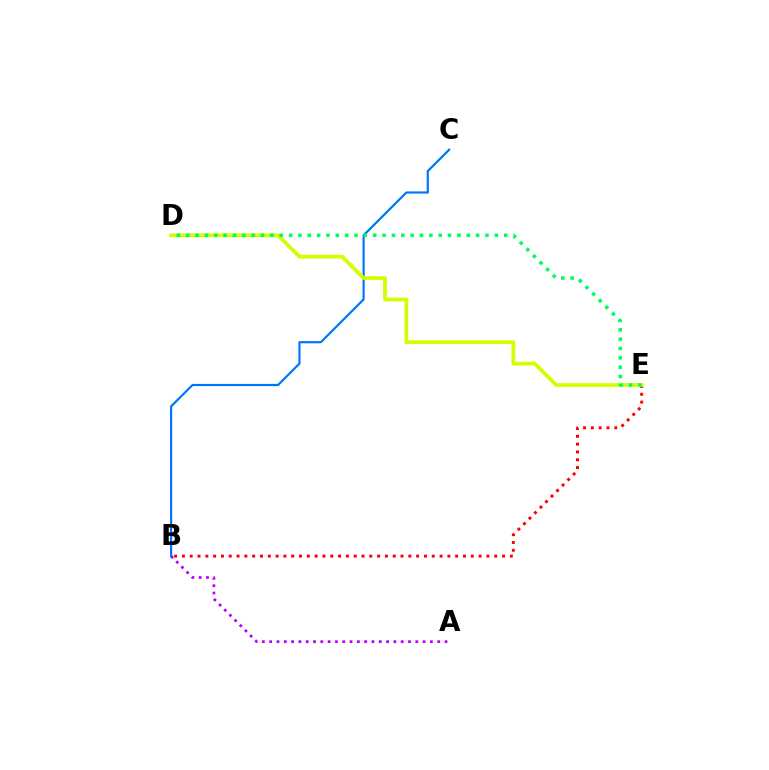{('A', 'B'): [{'color': '#b900ff', 'line_style': 'dotted', 'thickness': 1.99}], ('B', 'C'): [{'color': '#0074ff', 'line_style': 'solid', 'thickness': 1.58}], ('B', 'E'): [{'color': '#ff0000', 'line_style': 'dotted', 'thickness': 2.12}], ('D', 'E'): [{'color': '#d1ff00', 'line_style': 'solid', 'thickness': 2.68}, {'color': '#00ff5c', 'line_style': 'dotted', 'thickness': 2.54}]}